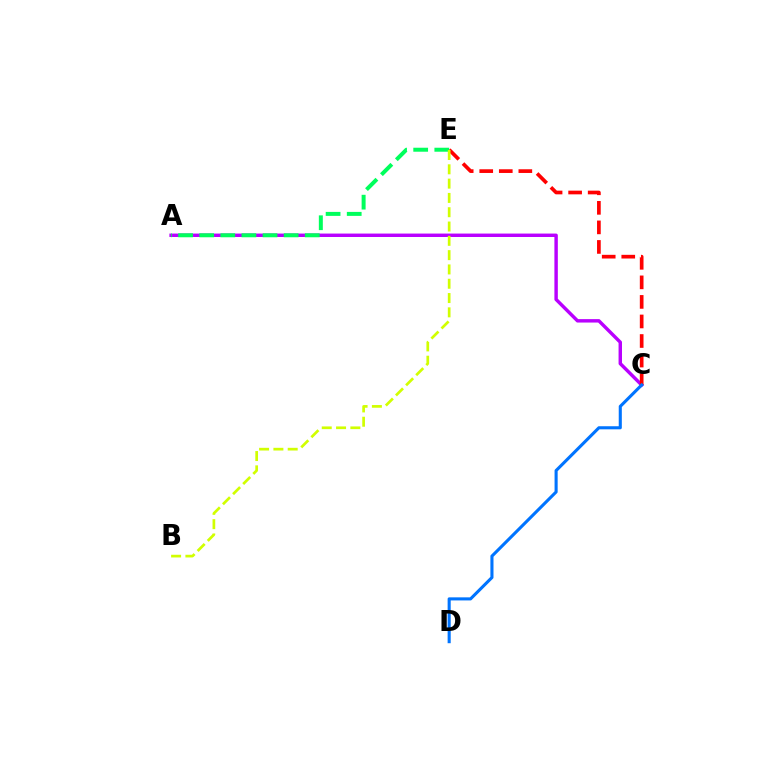{('A', 'C'): [{'color': '#b900ff', 'line_style': 'solid', 'thickness': 2.47}], ('A', 'E'): [{'color': '#00ff5c', 'line_style': 'dashed', 'thickness': 2.87}], ('C', 'E'): [{'color': '#ff0000', 'line_style': 'dashed', 'thickness': 2.66}], ('C', 'D'): [{'color': '#0074ff', 'line_style': 'solid', 'thickness': 2.22}], ('B', 'E'): [{'color': '#d1ff00', 'line_style': 'dashed', 'thickness': 1.94}]}